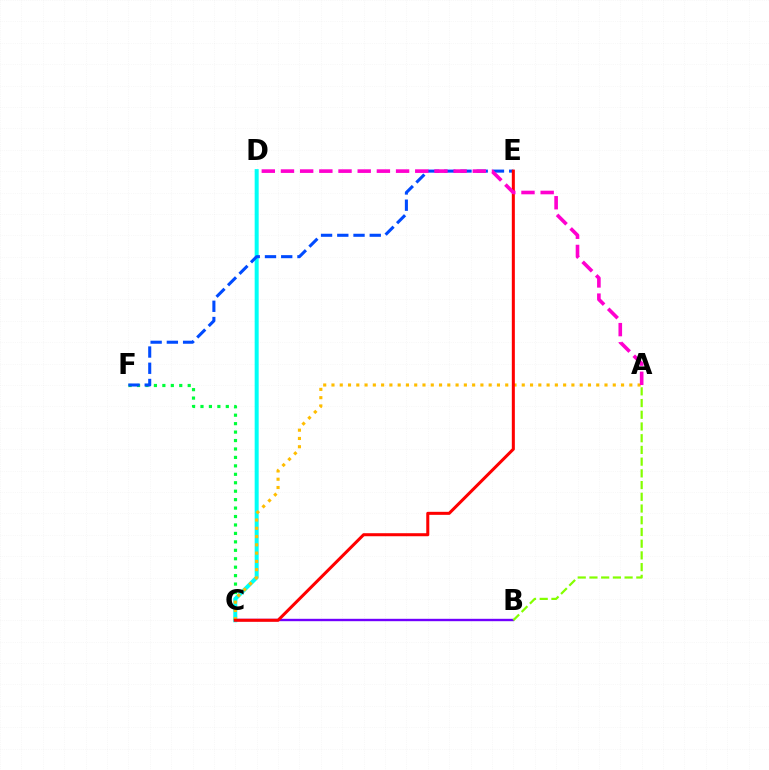{('B', 'C'): [{'color': '#7200ff', 'line_style': 'solid', 'thickness': 1.71}], ('C', 'F'): [{'color': '#00ff39', 'line_style': 'dotted', 'thickness': 2.29}], ('C', 'D'): [{'color': '#00fff6', 'line_style': 'solid', 'thickness': 2.88}], ('A', 'B'): [{'color': '#84ff00', 'line_style': 'dashed', 'thickness': 1.59}], ('A', 'C'): [{'color': '#ffbd00', 'line_style': 'dotted', 'thickness': 2.25}], ('E', 'F'): [{'color': '#004bff', 'line_style': 'dashed', 'thickness': 2.21}], ('C', 'E'): [{'color': '#ff0000', 'line_style': 'solid', 'thickness': 2.18}], ('A', 'D'): [{'color': '#ff00cf', 'line_style': 'dashed', 'thickness': 2.61}]}